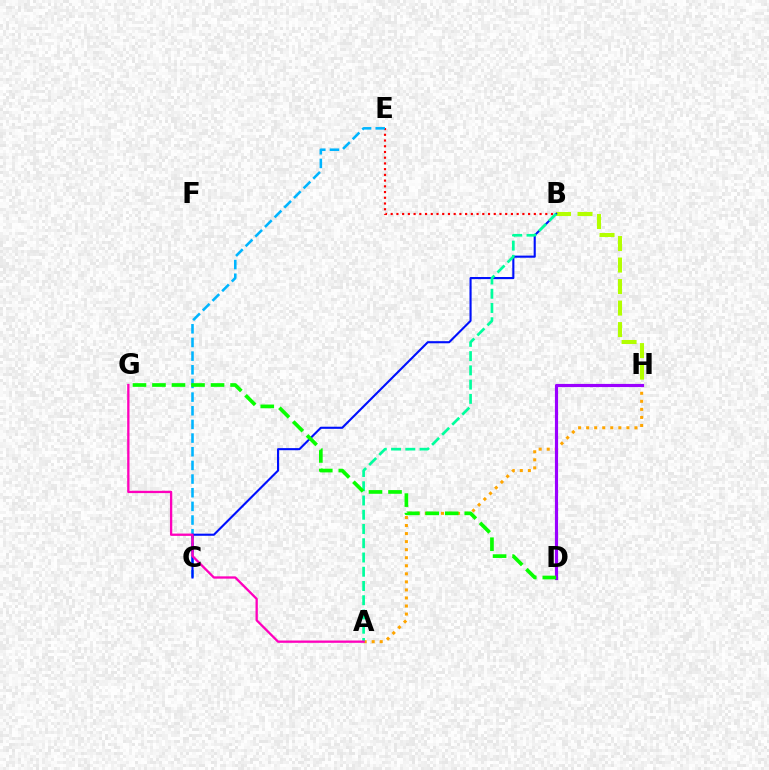{('A', 'H'): [{'color': '#ffa500', 'line_style': 'dotted', 'thickness': 2.19}], ('B', 'E'): [{'color': '#ff0000', 'line_style': 'dotted', 'thickness': 1.56}], ('B', 'H'): [{'color': '#b3ff00', 'line_style': 'dashed', 'thickness': 2.92}], ('C', 'E'): [{'color': '#00b5ff', 'line_style': 'dashed', 'thickness': 1.86}], ('D', 'H'): [{'color': '#9b00ff', 'line_style': 'solid', 'thickness': 2.28}], ('B', 'C'): [{'color': '#0010ff', 'line_style': 'solid', 'thickness': 1.52}], ('A', 'B'): [{'color': '#00ff9d', 'line_style': 'dashed', 'thickness': 1.94}], ('A', 'G'): [{'color': '#ff00bd', 'line_style': 'solid', 'thickness': 1.66}], ('D', 'G'): [{'color': '#08ff00', 'line_style': 'dashed', 'thickness': 2.65}]}